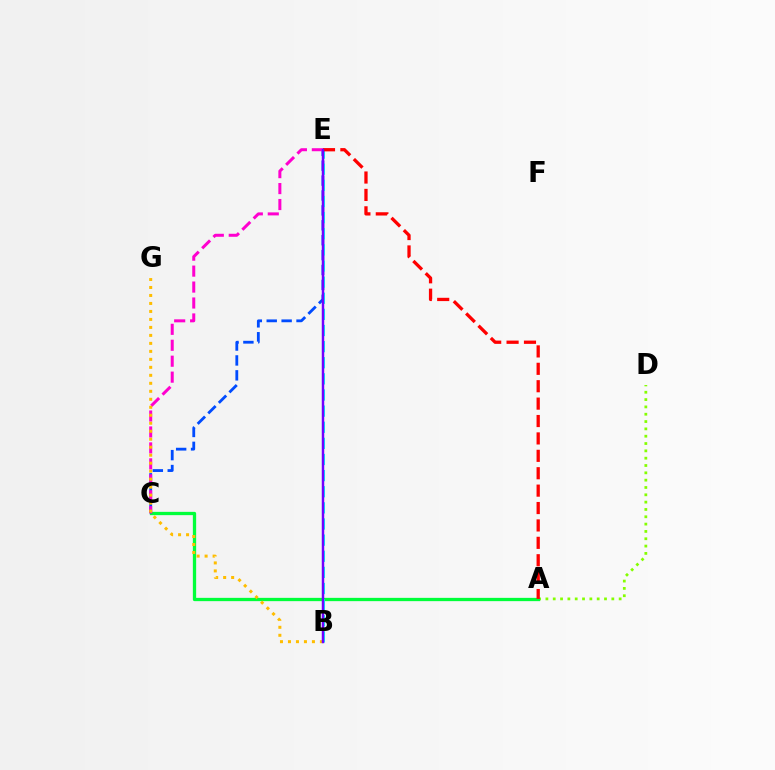{('A', 'D'): [{'color': '#84ff00', 'line_style': 'dotted', 'thickness': 1.99}], ('A', 'C'): [{'color': '#00ff39', 'line_style': 'solid', 'thickness': 2.37}], ('C', 'E'): [{'color': '#004bff', 'line_style': 'dashed', 'thickness': 2.02}, {'color': '#ff00cf', 'line_style': 'dashed', 'thickness': 2.17}], ('B', 'E'): [{'color': '#00fff6', 'line_style': 'dashed', 'thickness': 2.19}, {'color': '#7200ff', 'line_style': 'solid', 'thickness': 1.78}], ('A', 'E'): [{'color': '#ff0000', 'line_style': 'dashed', 'thickness': 2.36}], ('B', 'G'): [{'color': '#ffbd00', 'line_style': 'dotted', 'thickness': 2.17}]}